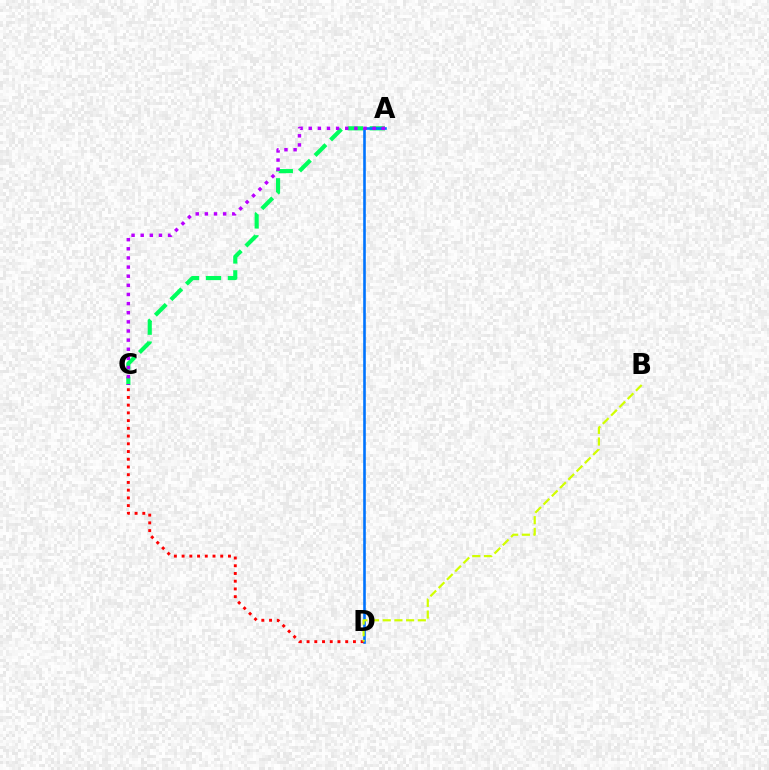{('A', 'C'): [{'color': '#00ff5c', 'line_style': 'dashed', 'thickness': 2.98}, {'color': '#b900ff', 'line_style': 'dotted', 'thickness': 2.48}], ('A', 'D'): [{'color': '#0074ff', 'line_style': 'solid', 'thickness': 1.88}], ('C', 'D'): [{'color': '#ff0000', 'line_style': 'dotted', 'thickness': 2.1}], ('B', 'D'): [{'color': '#d1ff00', 'line_style': 'dashed', 'thickness': 1.59}]}